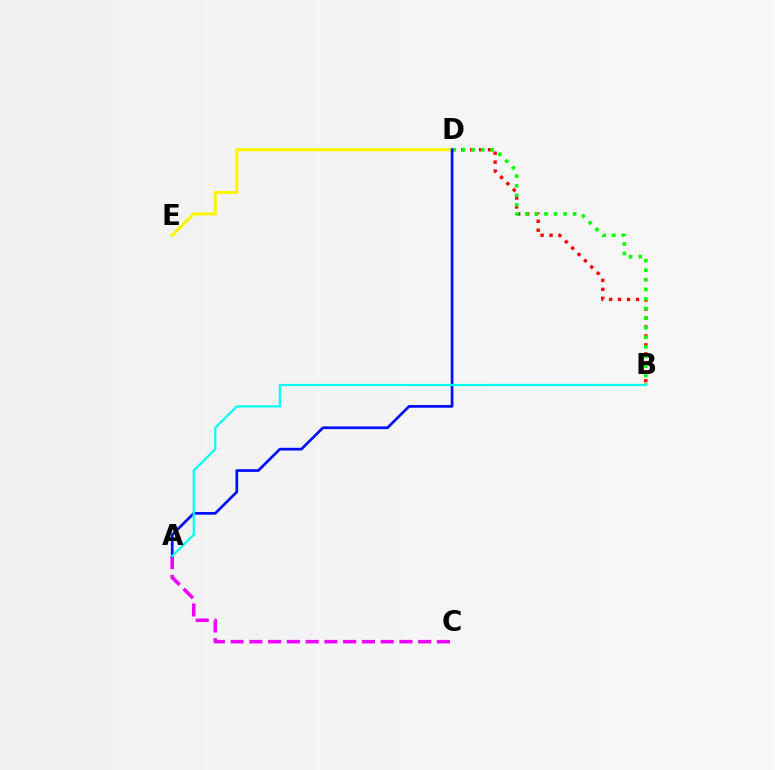{('B', 'D'): [{'color': '#ff0000', 'line_style': 'dotted', 'thickness': 2.43}, {'color': '#08ff00', 'line_style': 'dotted', 'thickness': 2.6}], ('D', 'E'): [{'color': '#fcf500', 'line_style': 'solid', 'thickness': 2.23}], ('A', 'C'): [{'color': '#ee00ff', 'line_style': 'dashed', 'thickness': 2.55}], ('A', 'D'): [{'color': '#0010ff', 'line_style': 'solid', 'thickness': 1.95}], ('A', 'B'): [{'color': '#00fff6', 'line_style': 'solid', 'thickness': 1.6}]}